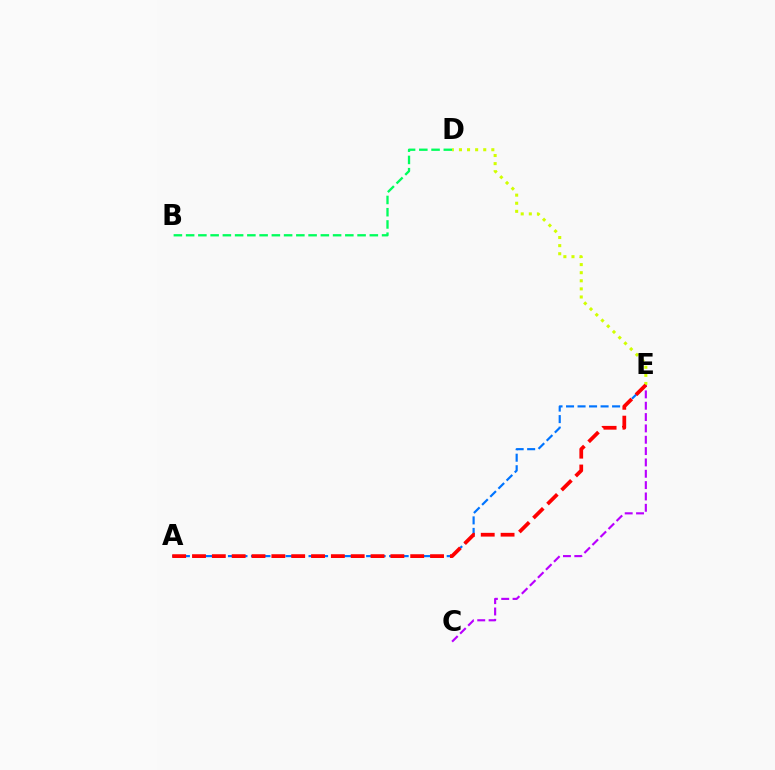{('A', 'E'): [{'color': '#0074ff', 'line_style': 'dashed', 'thickness': 1.56}, {'color': '#ff0000', 'line_style': 'dashed', 'thickness': 2.69}], ('D', 'E'): [{'color': '#d1ff00', 'line_style': 'dotted', 'thickness': 2.2}], ('B', 'D'): [{'color': '#00ff5c', 'line_style': 'dashed', 'thickness': 1.66}], ('C', 'E'): [{'color': '#b900ff', 'line_style': 'dashed', 'thickness': 1.54}]}